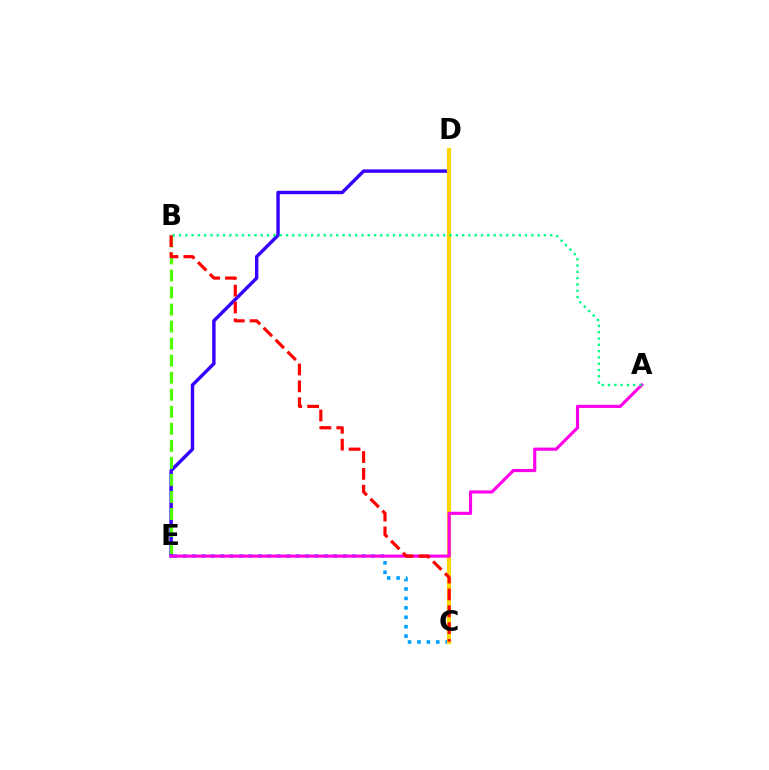{('C', 'E'): [{'color': '#009eff', 'line_style': 'dotted', 'thickness': 2.56}], ('D', 'E'): [{'color': '#3700ff', 'line_style': 'solid', 'thickness': 2.47}], ('C', 'D'): [{'color': '#ffd500', 'line_style': 'solid', 'thickness': 2.96}], ('B', 'E'): [{'color': '#4fff00', 'line_style': 'dashed', 'thickness': 2.31}], ('A', 'E'): [{'color': '#ff00ed', 'line_style': 'solid', 'thickness': 2.26}], ('A', 'B'): [{'color': '#00ff86', 'line_style': 'dotted', 'thickness': 1.71}], ('B', 'C'): [{'color': '#ff0000', 'line_style': 'dashed', 'thickness': 2.29}]}